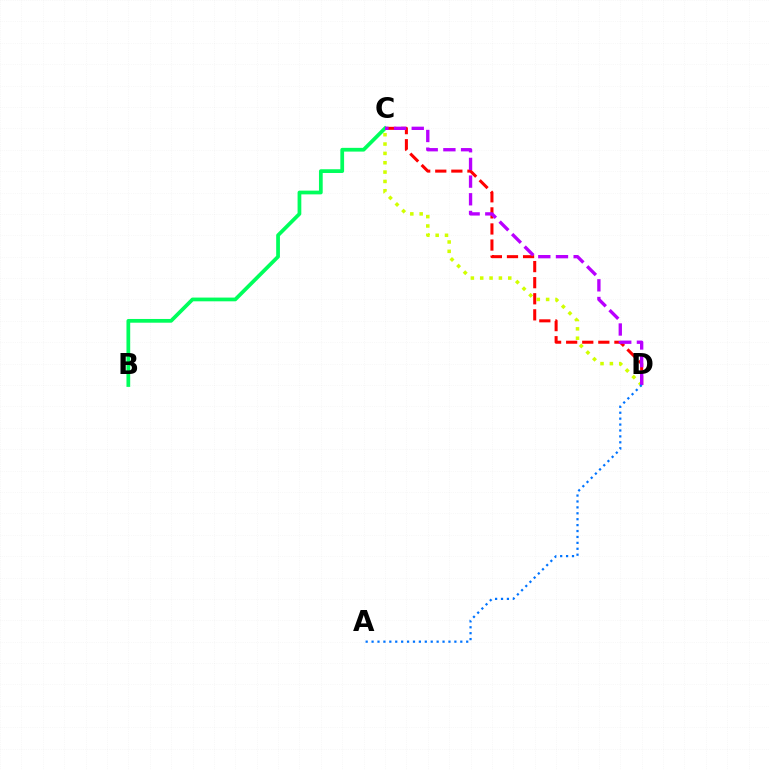{('C', 'D'): [{'color': '#ff0000', 'line_style': 'dashed', 'thickness': 2.18}, {'color': '#d1ff00', 'line_style': 'dotted', 'thickness': 2.54}, {'color': '#b900ff', 'line_style': 'dashed', 'thickness': 2.4}], ('B', 'C'): [{'color': '#00ff5c', 'line_style': 'solid', 'thickness': 2.69}], ('A', 'D'): [{'color': '#0074ff', 'line_style': 'dotted', 'thickness': 1.61}]}